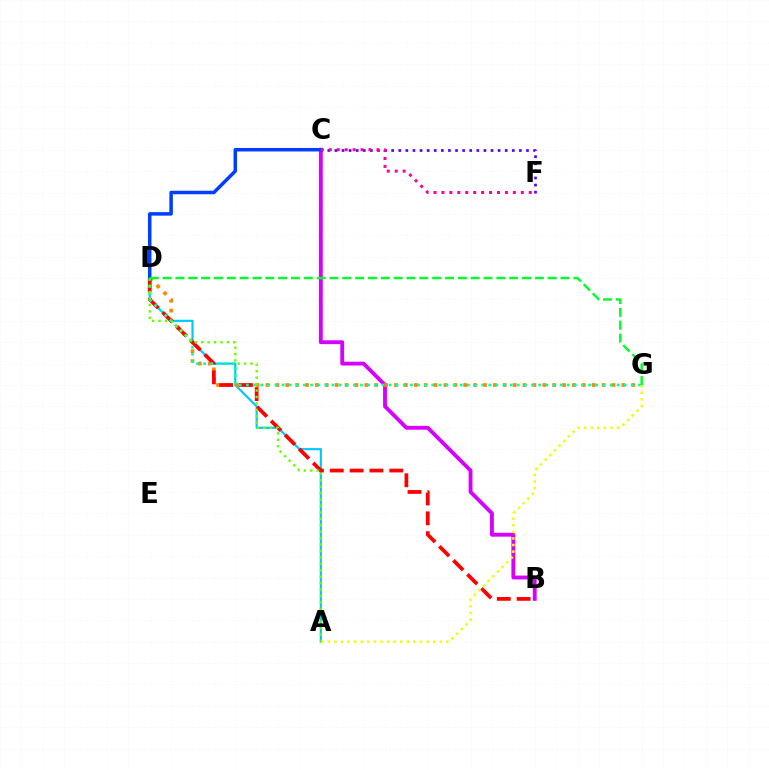{('A', 'D'): [{'color': '#00c7ff', 'line_style': 'solid', 'thickness': 1.56}, {'color': '#66ff00', 'line_style': 'dotted', 'thickness': 1.75}], ('C', 'F'): [{'color': '#4f00ff', 'line_style': 'dotted', 'thickness': 1.93}, {'color': '#ff00a0', 'line_style': 'dotted', 'thickness': 2.16}], ('B', 'C'): [{'color': '#d600ff', 'line_style': 'solid', 'thickness': 2.77}], ('D', 'G'): [{'color': '#ff8800', 'line_style': 'dotted', 'thickness': 2.69}, {'color': '#00ffaf', 'line_style': 'dotted', 'thickness': 1.94}, {'color': '#00ff27', 'line_style': 'dashed', 'thickness': 1.74}], ('B', 'D'): [{'color': '#ff0000', 'line_style': 'dashed', 'thickness': 2.69}], ('C', 'D'): [{'color': '#003fff', 'line_style': 'solid', 'thickness': 2.52}], ('A', 'G'): [{'color': '#eeff00', 'line_style': 'dotted', 'thickness': 1.79}]}